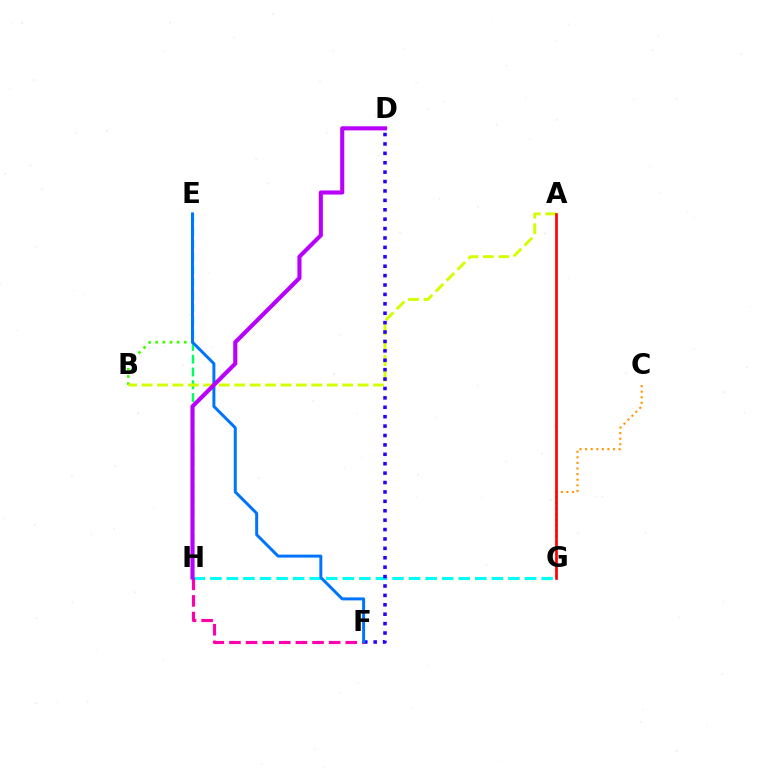{('B', 'E'): [{'color': '#3dff00', 'line_style': 'dotted', 'thickness': 1.94}], ('E', 'H'): [{'color': '#00ff5c', 'line_style': 'dashed', 'thickness': 1.74}], ('C', 'G'): [{'color': '#ff9400', 'line_style': 'dotted', 'thickness': 1.52}], ('G', 'H'): [{'color': '#00fff6', 'line_style': 'dashed', 'thickness': 2.25}], ('F', 'H'): [{'color': '#ff00ac', 'line_style': 'dashed', 'thickness': 2.26}], ('A', 'B'): [{'color': '#d1ff00', 'line_style': 'dashed', 'thickness': 2.1}], ('D', 'F'): [{'color': '#2500ff', 'line_style': 'dotted', 'thickness': 2.56}], ('E', 'F'): [{'color': '#0074ff', 'line_style': 'solid', 'thickness': 2.14}], ('A', 'G'): [{'color': '#ff0000', 'line_style': 'solid', 'thickness': 1.93}], ('D', 'H'): [{'color': '#b900ff', 'line_style': 'solid', 'thickness': 2.95}]}